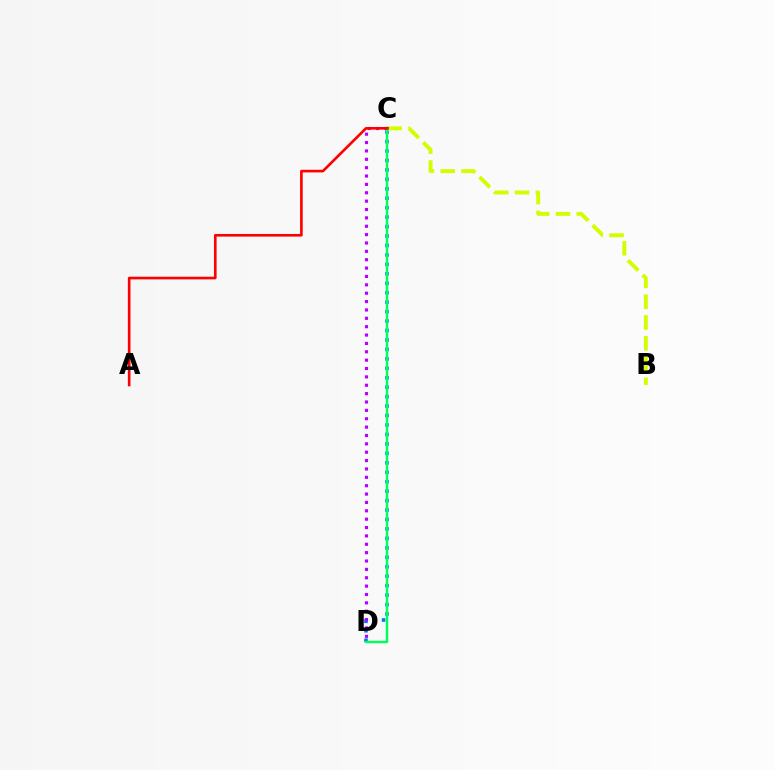{('C', 'D'): [{'color': '#0074ff', 'line_style': 'dotted', 'thickness': 2.57}, {'color': '#b900ff', 'line_style': 'dotted', 'thickness': 2.27}, {'color': '#00ff5c', 'line_style': 'solid', 'thickness': 1.76}], ('B', 'C'): [{'color': '#d1ff00', 'line_style': 'dashed', 'thickness': 2.82}], ('A', 'C'): [{'color': '#ff0000', 'line_style': 'solid', 'thickness': 1.9}]}